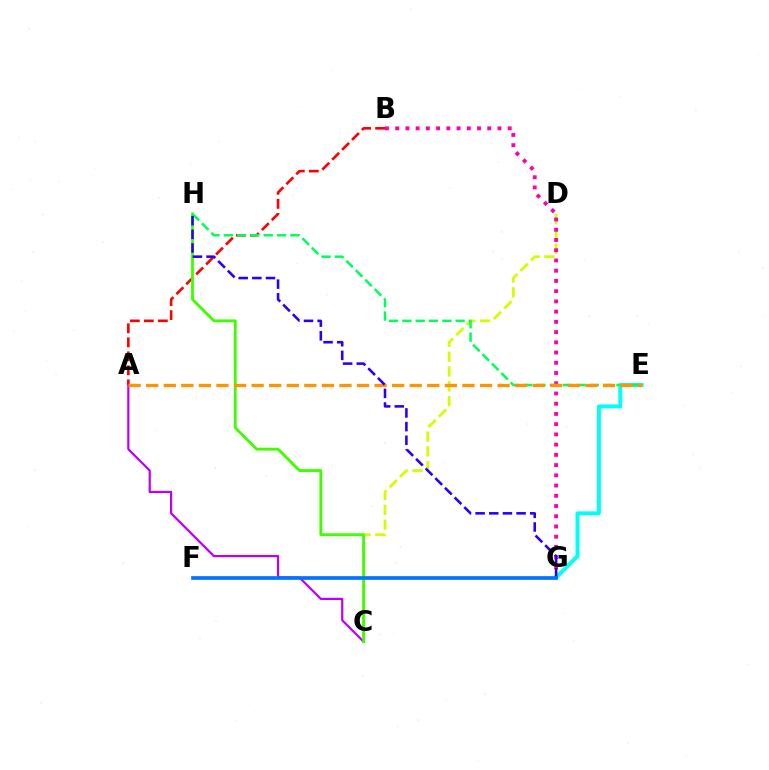{('C', 'D'): [{'color': '#d1ff00', 'line_style': 'dashed', 'thickness': 2.01}], ('B', 'G'): [{'color': '#ff00ac', 'line_style': 'dotted', 'thickness': 2.78}], ('A', 'B'): [{'color': '#ff0000', 'line_style': 'dashed', 'thickness': 1.9}], ('E', 'G'): [{'color': '#00fff6', 'line_style': 'solid', 'thickness': 2.84}], ('A', 'C'): [{'color': '#b900ff', 'line_style': 'solid', 'thickness': 1.59}], ('C', 'H'): [{'color': '#3dff00', 'line_style': 'solid', 'thickness': 2.05}], ('E', 'H'): [{'color': '#00ff5c', 'line_style': 'dashed', 'thickness': 1.81}], ('A', 'E'): [{'color': '#ff9400', 'line_style': 'dashed', 'thickness': 2.39}], ('G', 'H'): [{'color': '#2500ff', 'line_style': 'dashed', 'thickness': 1.85}], ('F', 'G'): [{'color': '#0074ff', 'line_style': 'solid', 'thickness': 2.64}]}